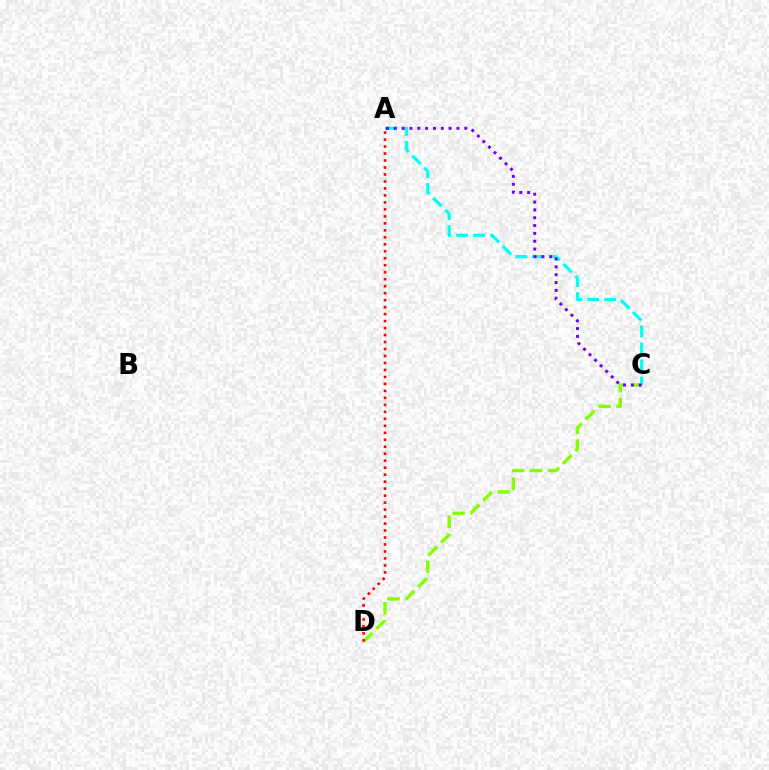{('C', 'D'): [{'color': '#84ff00', 'line_style': 'dashed', 'thickness': 2.44}], ('A', 'D'): [{'color': '#ff0000', 'line_style': 'dotted', 'thickness': 1.9}], ('A', 'C'): [{'color': '#00fff6', 'line_style': 'dashed', 'thickness': 2.31}, {'color': '#7200ff', 'line_style': 'dotted', 'thickness': 2.13}]}